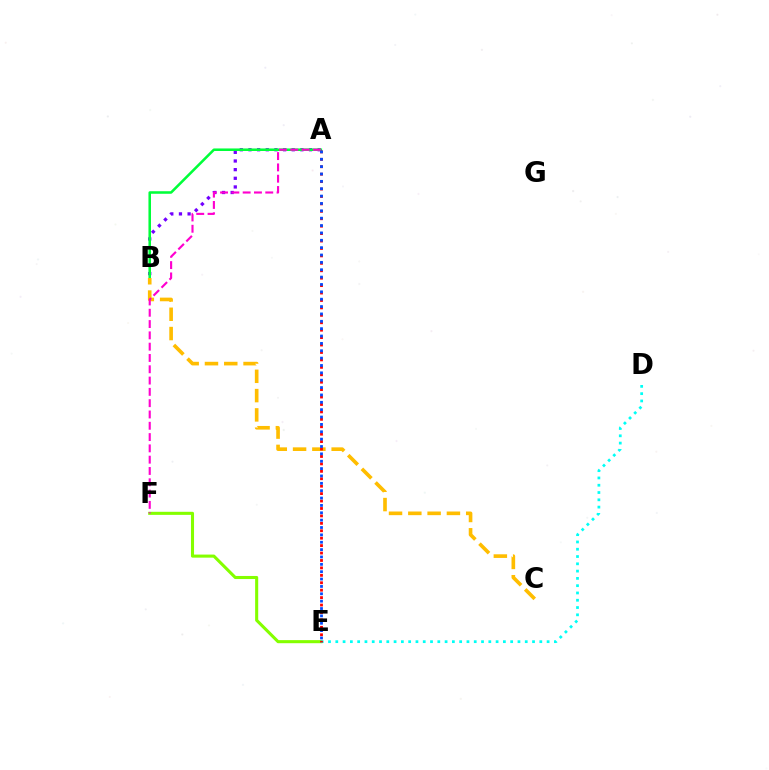{('A', 'B'): [{'color': '#7200ff', 'line_style': 'dotted', 'thickness': 2.35}, {'color': '#00ff39', 'line_style': 'solid', 'thickness': 1.84}], ('E', 'F'): [{'color': '#84ff00', 'line_style': 'solid', 'thickness': 2.21}], ('D', 'E'): [{'color': '#00fff6', 'line_style': 'dotted', 'thickness': 1.98}], ('B', 'C'): [{'color': '#ffbd00', 'line_style': 'dashed', 'thickness': 2.62}], ('A', 'E'): [{'color': '#ff0000', 'line_style': 'dotted', 'thickness': 2.02}, {'color': '#004bff', 'line_style': 'dotted', 'thickness': 2.0}], ('A', 'F'): [{'color': '#ff00cf', 'line_style': 'dashed', 'thickness': 1.54}]}